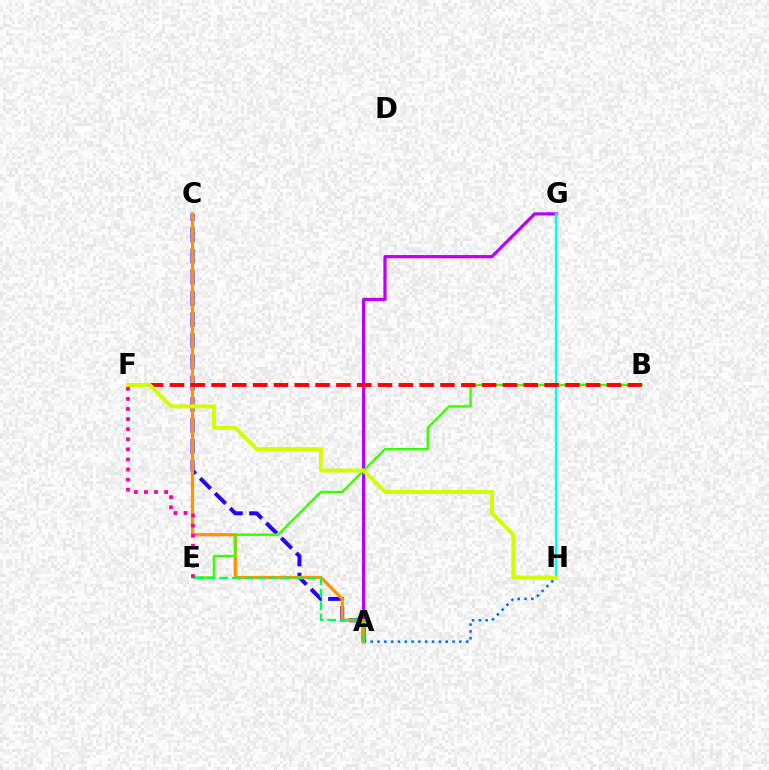{('A', 'G'): [{'color': '#b900ff', 'line_style': 'solid', 'thickness': 2.33}], ('A', 'H'): [{'color': '#0074ff', 'line_style': 'dotted', 'thickness': 1.85}], ('A', 'C'): [{'color': '#2500ff', 'line_style': 'dashed', 'thickness': 2.87}, {'color': '#ff9400', 'line_style': 'solid', 'thickness': 2.33}], ('B', 'E'): [{'color': '#3dff00', 'line_style': 'solid', 'thickness': 1.73}], ('G', 'H'): [{'color': '#00fff6', 'line_style': 'solid', 'thickness': 1.71}], ('B', 'F'): [{'color': '#ff0000', 'line_style': 'dashed', 'thickness': 2.83}], ('A', 'E'): [{'color': '#00ff5c', 'line_style': 'dashed', 'thickness': 1.7}], ('F', 'H'): [{'color': '#d1ff00', 'line_style': 'solid', 'thickness': 2.86}], ('E', 'F'): [{'color': '#ff00ac', 'line_style': 'dotted', 'thickness': 2.74}]}